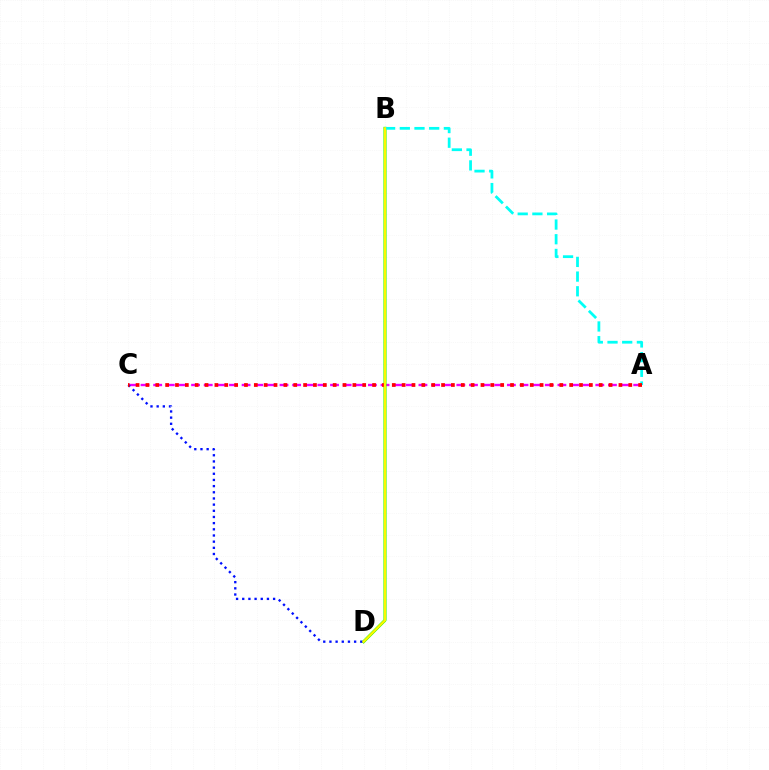{('A', 'C'): [{'color': '#ee00ff', 'line_style': 'dashed', 'thickness': 1.72}, {'color': '#ff0000', 'line_style': 'dotted', 'thickness': 2.68}], ('B', 'D'): [{'color': '#08ff00', 'line_style': 'solid', 'thickness': 2.16}, {'color': '#fcf500', 'line_style': 'solid', 'thickness': 1.68}], ('C', 'D'): [{'color': '#0010ff', 'line_style': 'dotted', 'thickness': 1.68}], ('A', 'B'): [{'color': '#00fff6', 'line_style': 'dashed', 'thickness': 2.0}]}